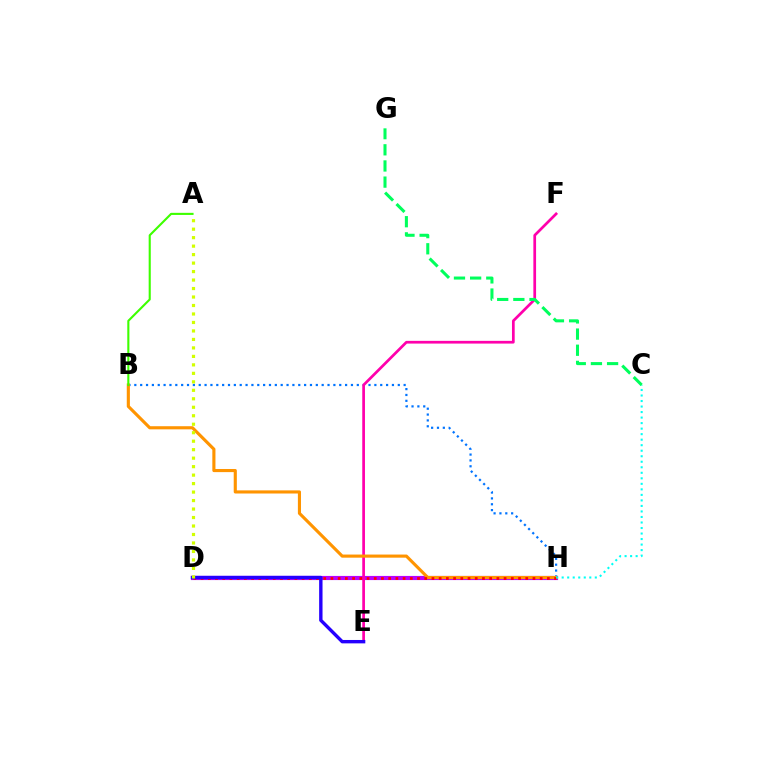{('D', 'H'): [{'color': '#b900ff', 'line_style': 'solid', 'thickness': 2.99}, {'color': '#ff0000', 'line_style': 'dotted', 'thickness': 1.96}], ('B', 'H'): [{'color': '#0074ff', 'line_style': 'dotted', 'thickness': 1.59}, {'color': '#ff9400', 'line_style': 'solid', 'thickness': 2.25}], ('E', 'F'): [{'color': '#ff00ac', 'line_style': 'solid', 'thickness': 1.95}], ('A', 'B'): [{'color': '#3dff00', 'line_style': 'solid', 'thickness': 1.52}], ('D', 'E'): [{'color': '#2500ff', 'line_style': 'solid', 'thickness': 2.44}], ('C', 'H'): [{'color': '#00fff6', 'line_style': 'dotted', 'thickness': 1.5}], ('C', 'G'): [{'color': '#00ff5c', 'line_style': 'dashed', 'thickness': 2.19}], ('A', 'D'): [{'color': '#d1ff00', 'line_style': 'dotted', 'thickness': 2.3}]}